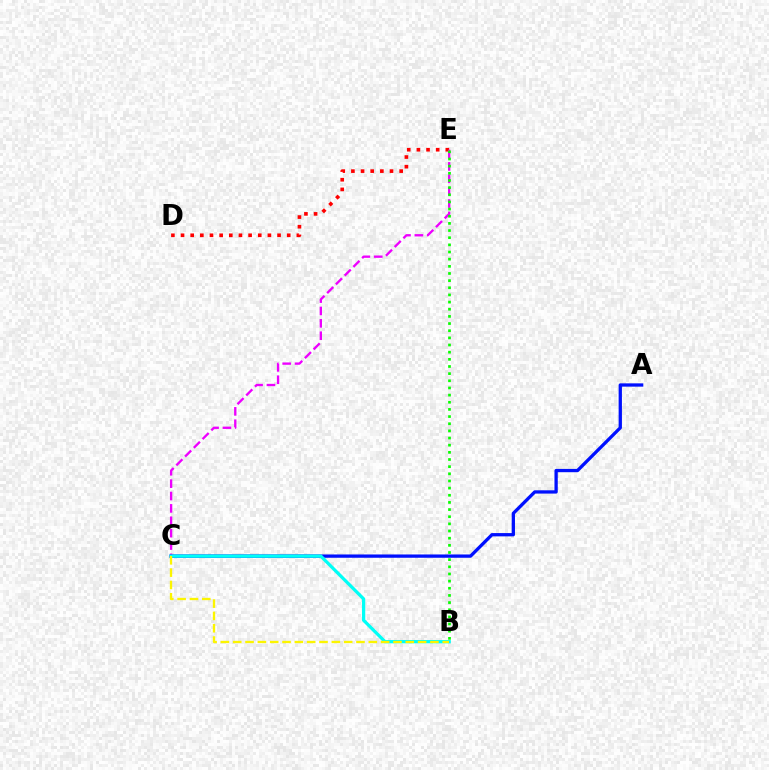{('D', 'E'): [{'color': '#ff0000', 'line_style': 'dotted', 'thickness': 2.62}], ('C', 'E'): [{'color': '#ee00ff', 'line_style': 'dashed', 'thickness': 1.68}], ('A', 'C'): [{'color': '#0010ff', 'line_style': 'solid', 'thickness': 2.37}], ('B', 'C'): [{'color': '#00fff6', 'line_style': 'solid', 'thickness': 2.34}, {'color': '#fcf500', 'line_style': 'dashed', 'thickness': 1.67}], ('B', 'E'): [{'color': '#08ff00', 'line_style': 'dotted', 'thickness': 1.94}]}